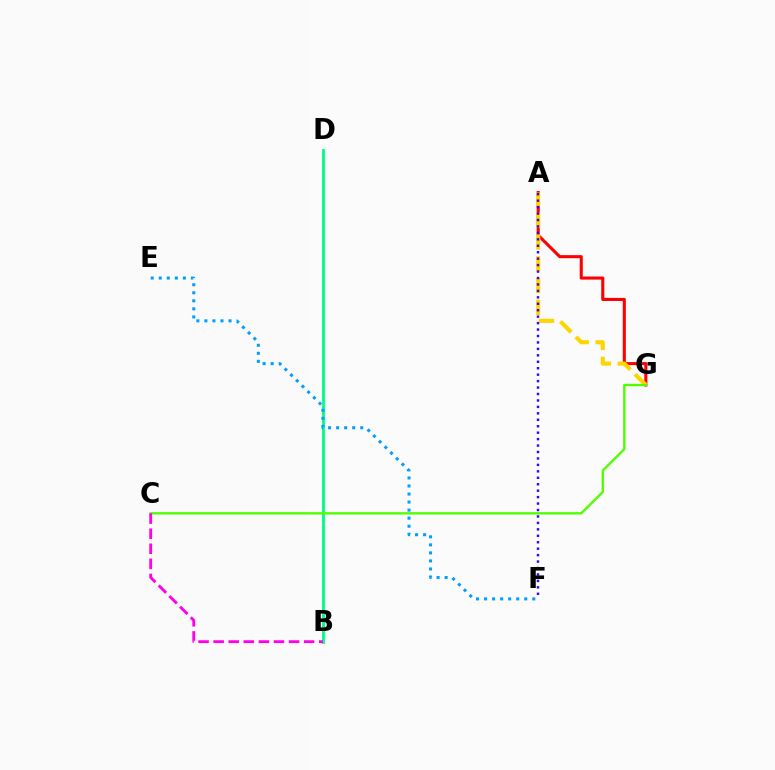{('A', 'G'): [{'color': '#ff0000', 'line_style': 'solid', 'thickness': 2.21}, {'color': '#ffd500', 'line_style': 'dashed', 'thickness': 2.96}], ('B', 'D'): [{'color': '#00ff86', 'line_style': 'solid', 'thickness': 2.04}], ('E', 'F'): [{'color': '#009eff', 'line_style': 'dotted', 'thickness': 2.18}], ('C', 'G'): [{'color': '#4fff00', 'line_style': 'solid', 'thickness': 1.7}], ('B', 'C'): [{'color': '#ff00ed', 'line_style': 'dashed', 'thickness': 2.05}], ('A', 'F'): [{'color': '#3700ff', 'line_style': 'dotted', 'thickness': 1.75}]}